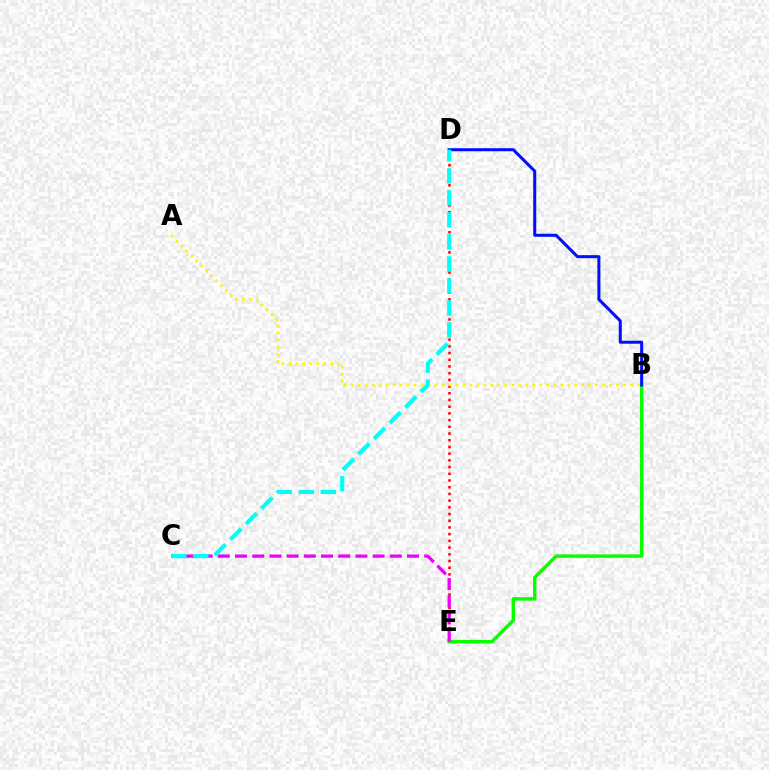{('D', 'E'): [{'color': '#ff0000', 'line_style': 'dotted', 'thickness': 1.82}], ('B', 'E'): [{'color': '#08ff00', 'line_style': 'solid', 'thickness': 2.47}], ('C', 'E'): [{'color': '#ee00ff', 'line_style': 'dashed', 'thickness': 2.34}], ('A', 'B'): [{'color': '#fcf500', 'line_style': 'dotted', 'thickness': 1.9}], ('B', 'D'): [{'color': '#0010ff', 'line_style': 'solid', 'thickness': 2.18}], ('C', 'D'): [{'color': '#00fff6', 'line_style': 'dashed', 'thickness': 2.99}]}